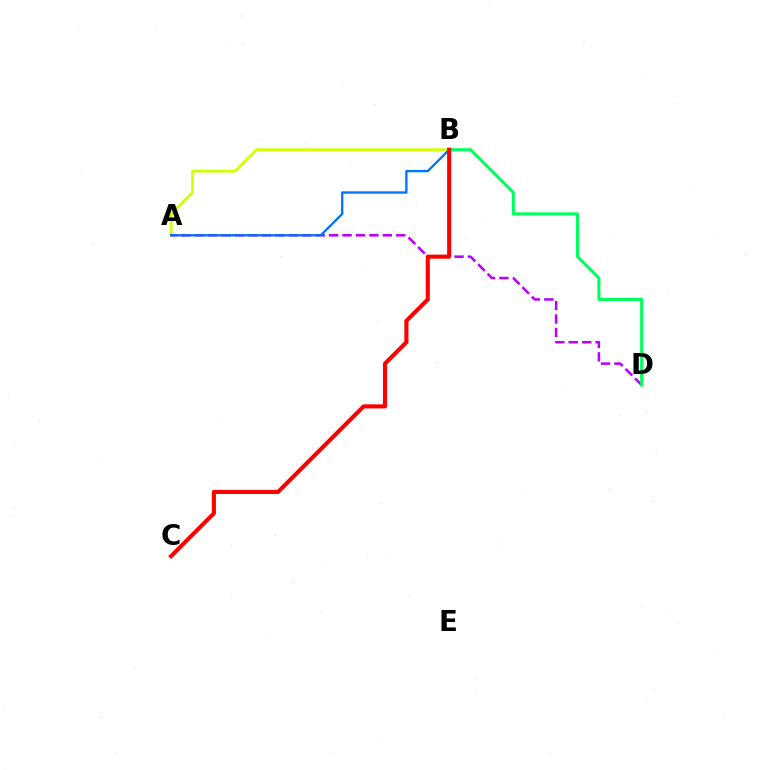{('A', 'B'): [{'color': '#d1ff00', 'line_style': 'solid', 'thickness': 2.0}, {'color': '#0074ff', 'line_style': 'solid', 'thickness': 1.67}], ('A', 'D'): [{'color': '#b900ff', 'line_style': 'dashed', 'thickness': 1.82}], ('B', 'D'): [{'color': '#00ff5c', 'line_style': 'solid', 'thickness': 2.21}], ('B', 'C'): [{'color': '#ff0000', 'line_style': 'solid', 'thickness': 2.95}]}